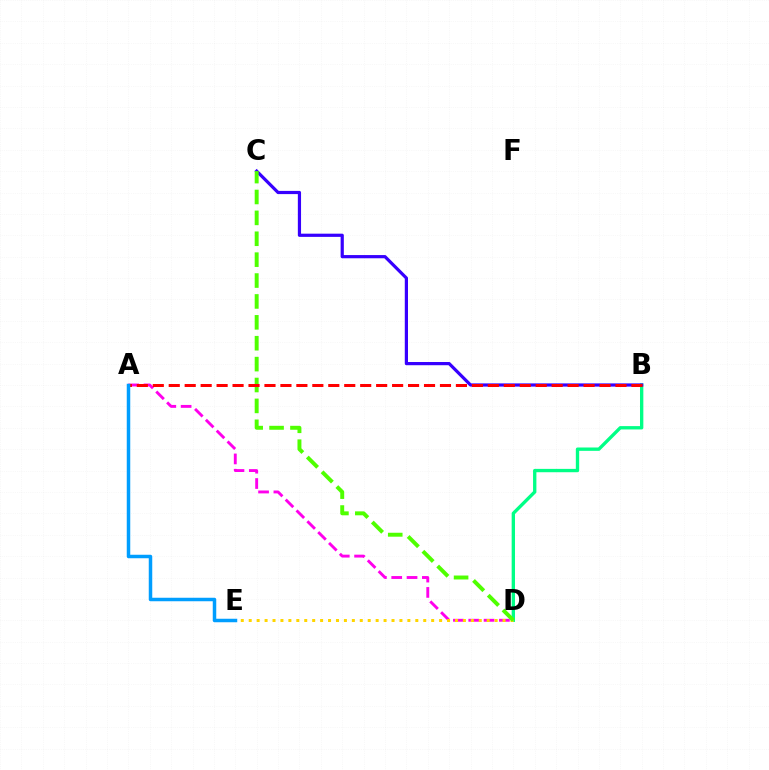{('B', 'D'): [{'color': '#00ff86', 'line_style': 'solid', 'thickness': 2.41}], ('A', 'D'): [{'color': '#ff00ed', 'line_style': 'dashed', 'thickness': 2.08}], ('D', 'E'): [{'color': '#ffd500', 'line_style': 'dotted', 'thickness': 2.16}], ('B', 'C'): [{'color': '#3700ff', 'line_style': 'solid', 'thickness': 2.31}], ('C', 'D'): [{'color': '#4fff00', 'line_style': 'dashed', 'thickness': 2.84}], ('A', 'B'): [{'color': '#ff0000', 'line_style': 'dashed', 'thickness': 2.17}], ('A', 'E'): [{'color': '#009eff', 'line_style': 'solid', 'thickness': 2.52}]}